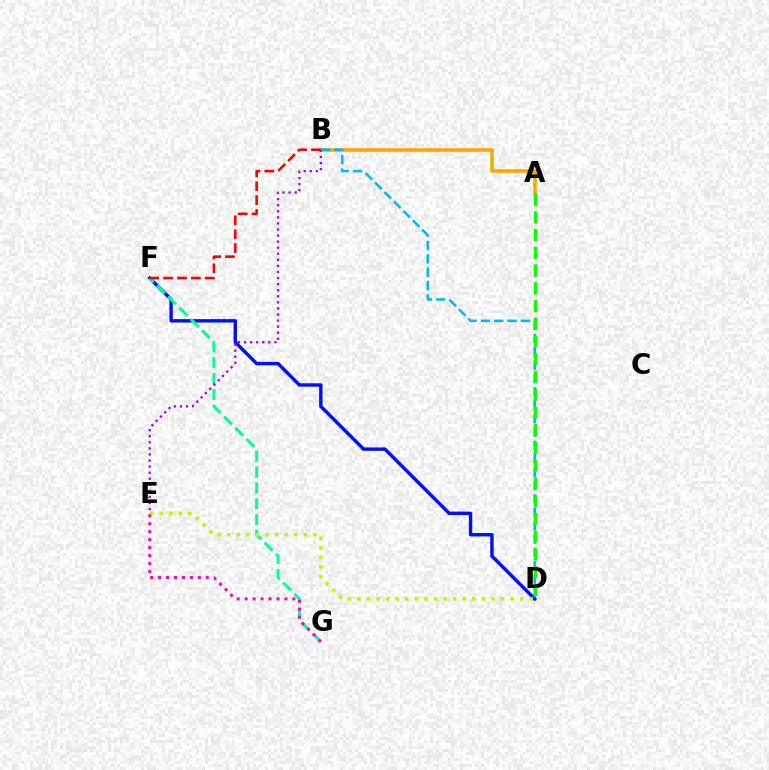{('D', 'F'): [{'color': '#0010ff', 'line_style': 'solid', 'thickness': 2.47}], ('F', 'G'): [{'color': '#00ff9d', 'line_style': 'dashed', 'thickness': 2.16}], ('A', 'B'): [{'color': '#ffa500', 'line_style': 'solid', 'thickness': 2.57}], ('B', 'E'): [{'color': '#9b00ff', 'line_style': 'dotted', 'thickness': 1.65}], ('B', 'D'): [{'color': '#00b5ff', 'line_style': 'dashed', 'thickness': 1.82}], ('B', 'F'): [{'color': '#ff0000', 'line_style': 'dashed', 'thickness': 1.89}], ('D', 'E'): [{'color': '#b3ff00', 'line_style': 'dotted', 'thickness': 2.6}], ('E', 'G'): [{'color': '#ff00bd', 'line_style': 'dotted', 'thickness': 2.16}], ('A', 'D'): [{'color': '#08ff00', 'line_style': 'dashed', 'thickness': 2.41}]}